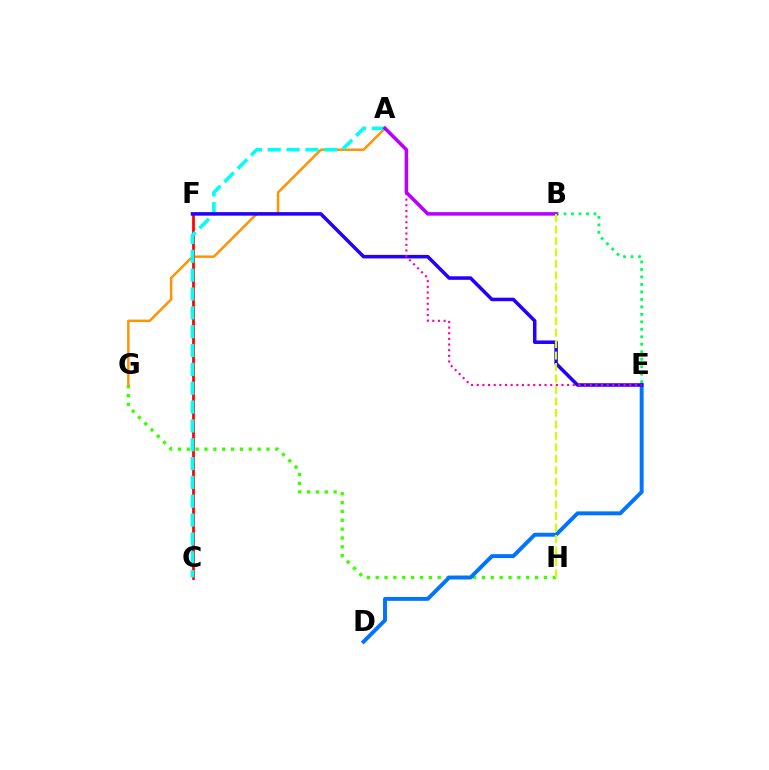{('G', 'H'): [{'color': '#3dff00', 'line_style': 'dotted', 'thickness': 2.41}], ('A', 'G'): [{'color': '#ff9400', 'line_style': 'solid', 'thickness': 1.78}], ('D', 'E'): [{'color': '#0074ff', 'line_style': 'solid', 'thickness': 2.82}], ('C', 'F'): [{'color': '#ff0000', 'line_style': 'solid', 'thickness': 1.97}], ('A', 'C'): [{'color': '#00fff6', 'line_style': 'dashed', 'thickness': 2.56}], ('B', 'E'): [{'color': '#00ff5c', 'line_style': 'dotted', 'thickness': 2.03}], ('E', 'F'): [{'color': '#2500ff', 'line_style': 'solid', 'thickness': 2.54}], ('A', 'E'): [{'color': '#ff00ac', 'line_style': 'dotted', 'thickness': 1.54}], ('A', 'B'): [{'color': '#b900ff', 'line_style': 'solid', 'thickness': 2.54}], ('B', 'H'): [{'color': '#d1ff00', 'line_style': 'dashed', 'thickness': 1.56}]}